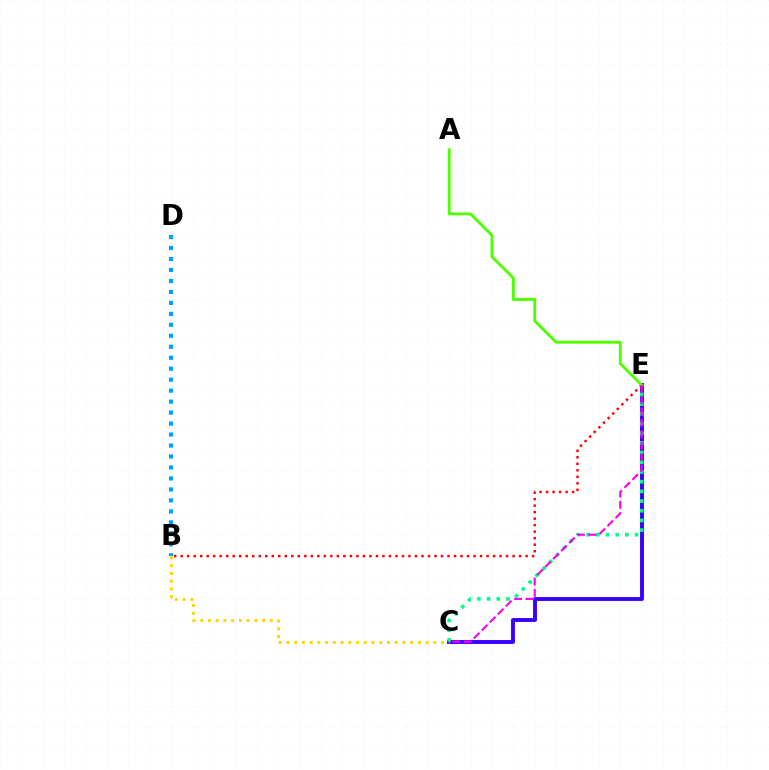{('C', 'E'): [{'color': '#3700ff', 'line_style': 'solid', 'thickness': 2.81}, {'color': '#00ff86', 'line_style': 'dotted', 'thickness': 2.63}, {'color': '#ff00ed', 'line_style': 'dashed', 'thickness': 1.54}], ('B', 'D'): [{'color': '#009eff', 'line_style': 'dotted', 'thickness': 2.98}], ('B', 'C'): [{'color': '#ffd500', 'line_style': 'dotted', 'thickness': 2.1}], ('B', 'E'): [{'color': '#ff0000', 'line_style': 'dotted', 'thickness': 1.77}], ('A', 'E'): [{'color': '#4fff00', 'line_style': 'solid', 'thickness': 2.07}]}